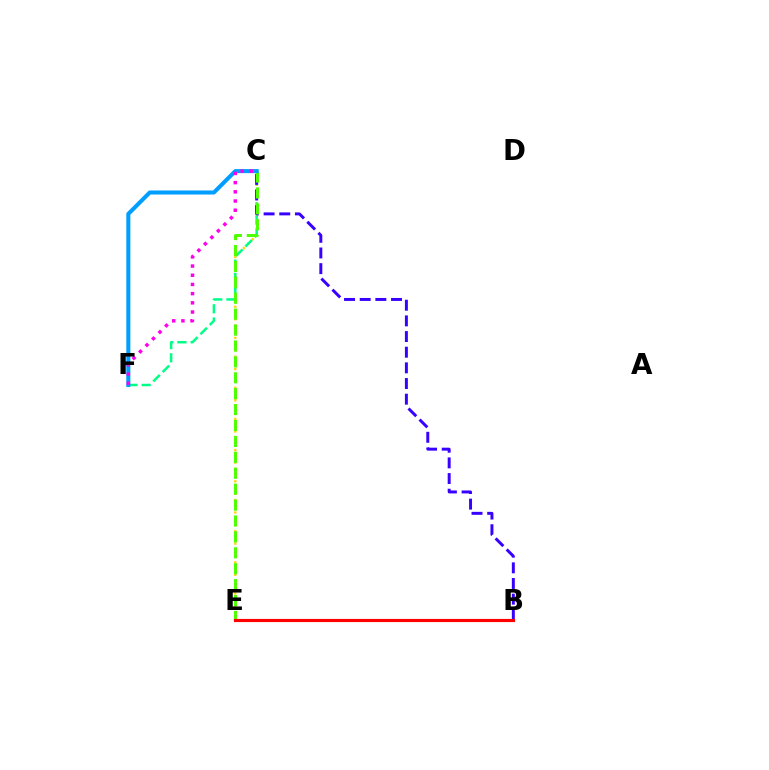{('C', 'E'): [{'color': '#ffd500', 'line_style': 'dotted', 'thickness': 1.69}, {'color': '#4fff00', 'line_style': 'dashed', 'thickness': 2.16}], ('C', 'F'): [{'color': '#00ff86', 'line_style': 'dashed', 'thickness': 1.79}, {'color': '#009eff', 'line_style': 'solid', 'thickness': 2.91}, {'color': '#ff00ed', 'line_style': 'dotted', 'thickness': 2.5}], ('B', 'C'): [{'color': '#3700ff', 'line_style': 'dashed', 'thickness': 2.13}], ('B', 'E'): [{'color': '#ff0000', 'line_style': 'solid', 'thickness': 2.27}]}